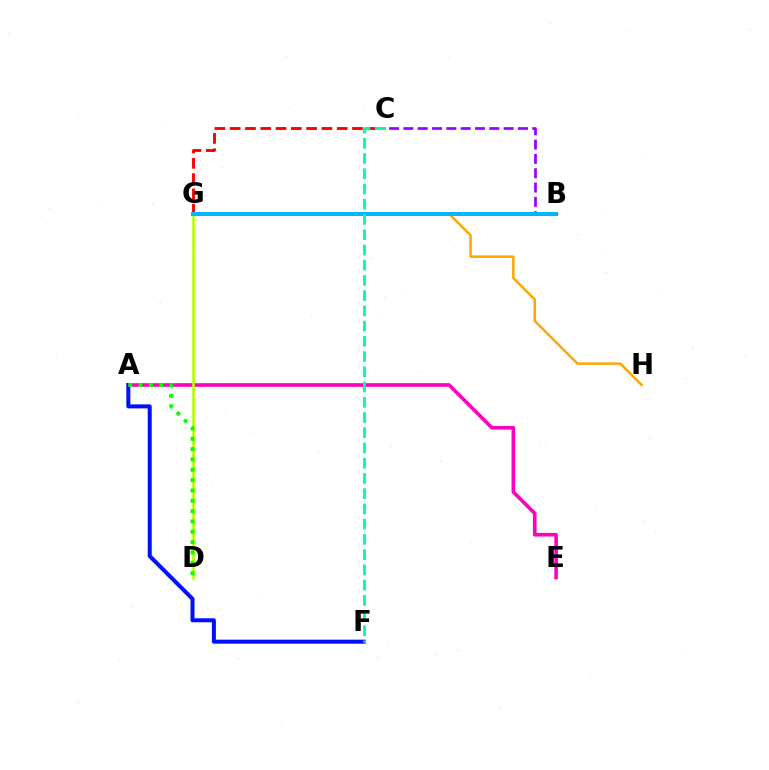{('A', 'E'): [{'color': '#ff00bd', 'line_style': 'solid', 'thickness': 2.61}], ('A', 'F'): [{'color': '#0010ff', 'line_style': 'solid', 'thickness': 2.89}], ('C', 'G'): [{'color': '#ff0000', 'line_style': 'dashed', 'thickness': 2.08}], ('D', 'G'): [{'color': '#b3ff00', 'line_style': 'solid', 'thickness': 1.87}], ('B', 'C'): [{'color': '#9b00ff', 'line_style': 'dashed', 'thickness': 1.95}], ('G', 'H'): [{'color': '#ffa500', 'line_style': 'solid', 'thickness': 1.77}], ('B', 'G'): [{'color': '#00b5ff', 'line_style': 'solid', 'thickness': 2.87}], ('A', 'D'): [{'color': '#08ff00', 'line_style': 'dotted', 'thickness': 2.81}], ('C', 'F'): [{'color': '#00ff9d', 'line_style': 'dashed', 'thickness': 2.07}]}